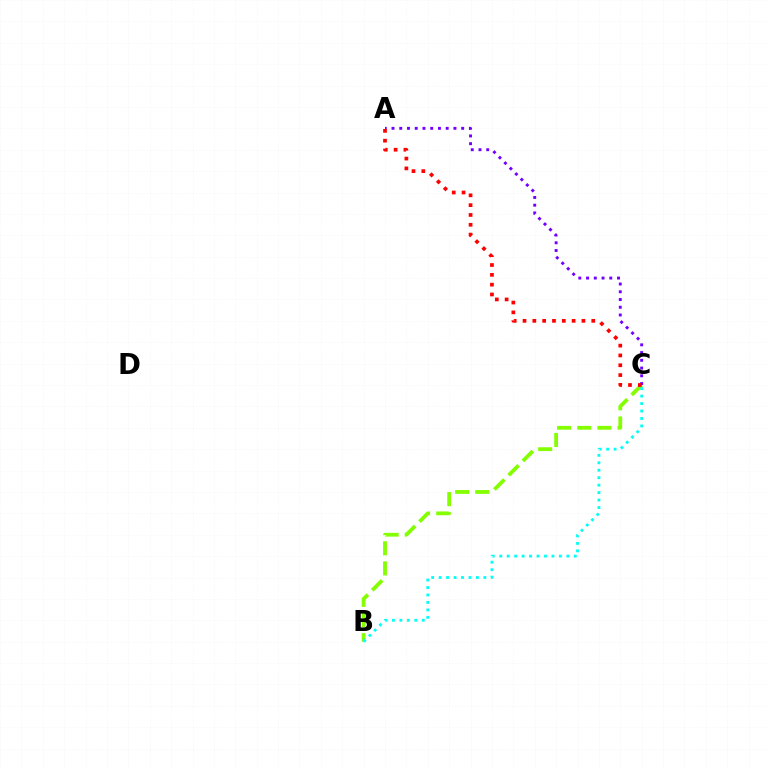{('B', 'C'): [{'color': '#84ff00', 'line_style': 'dashed', 'thickness': 2.74}, {'color': '#00fff6', 'line_style': 'dotted', 'thickness': 2.03}], ('A', 'C'): [{'color': '#7200ff', 'line_style': 'dotted', 'thickness': 2.1}, {'color': '#ff0000', 'line_style': 'dotted', 'thickness': 2.67}]}